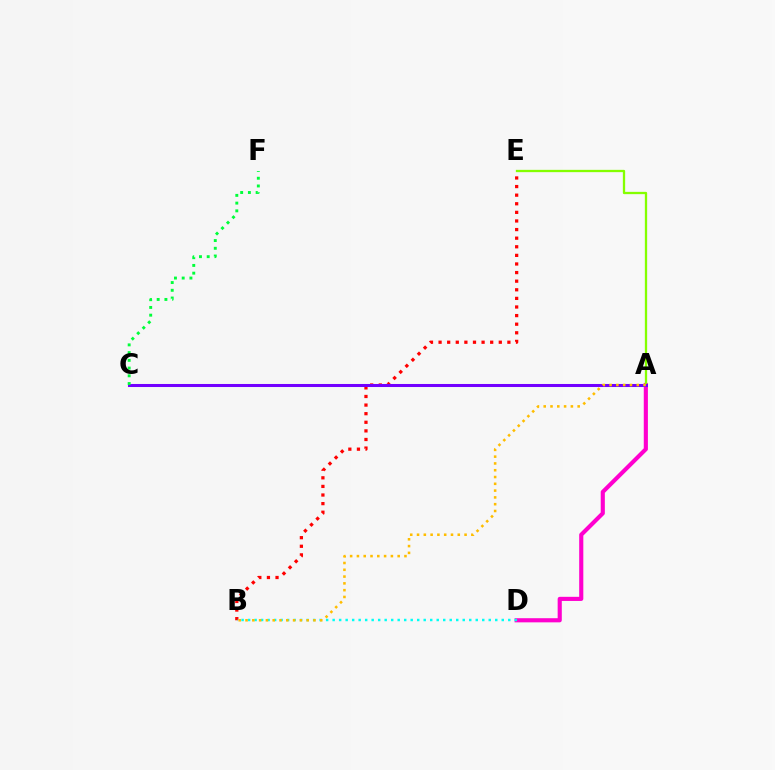{('A', 'D'): [{'color': '#ff00cf', 'line_style': 'solid', 'thickness': 2.97}], ('A', 'E'): [{'color': '#84ff00', 'line_style': 'solid', 'thickness': 1.66}], ('B', 'E'): [{'color': '#ff0000', 'line_style': 'dotted', 'thickness': 2.34}], ('A', 'C'): [{'color': '#004bff', 'line_style': 'solid', 'thickness': 1.98}, {'color': '#7200ff', 'line_style': 'solid', 'thickness': 2.19}], ('C', 'F'): [{'color': '#00ff39', 'line_style': 'dotted', 'thickness': 2.1}], ('B', 'D'): [{'color': '#00fff6', 'line_style': 'dotted', 'thickness': 1.77}], ('A', 'B'): [{'color': '#ffbd00', 'line_style': 'dotted', 'thickness': 1.85}]}